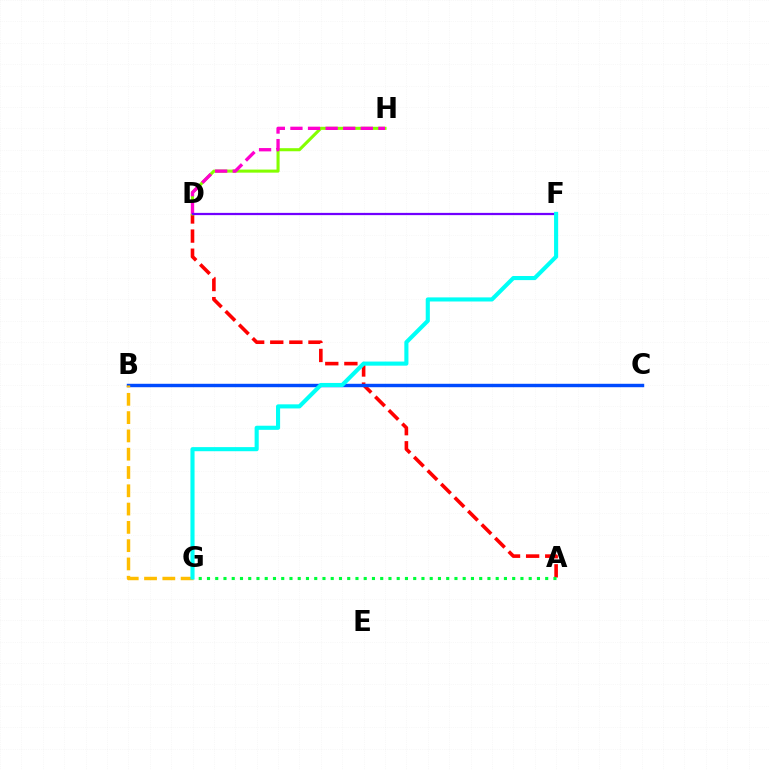{('A', 'D'): [{'color': '#ff0000', 'line_style': 'dashed', 'thickness': 2.6}], ('D', 'H'): [{'color': '#84ff00', 'line_style': 'solid', 'thickness': 2.21}, {'color': '#ff00cf', 'line_style': 'dashed', 'thickness': 2.39}], ('B', 'C'): [{'color': '#004bff', 'line_style': 'solid', 'thickness': 2.46}], ('B', 'G'): [{'color': '#ffbd00', 'line_style': 'dashed', 'thickness': 2.48}], ('D', 'F'): [{'color': '#7200ff', 'line_style': 'solid', 'thickness': 1.61}], ('A', 'G'): [{'color': '#00ff39', 'line_style': 'dotted', 'thickness': 2.24}], ('F', 'G'): [{'color': '#00fff6', 'line_style': 'solid', 'thickness': 2.96}]}